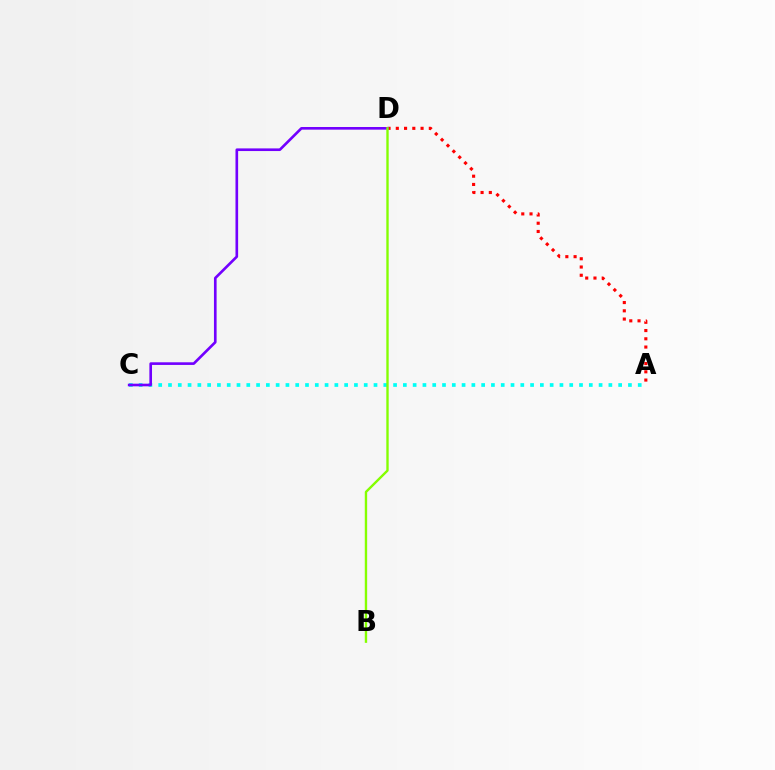{('A', 'C'): [{'color': '#00fff6', 'line_style': 'dotted', 'thickness': 2.66}], ('A', 'D'): [{'color': '#ff0000', 'line_style': 'dotted', 'thickness': 2.24}], ('C', 'D'): [{'color': '#7200ff', 'line_style': 'solid', 'thickness': 1.9}], ('B', 'D'): [{'color': '#84ff00', 'line_style': 'solid', 'thickness': 1.71}]}